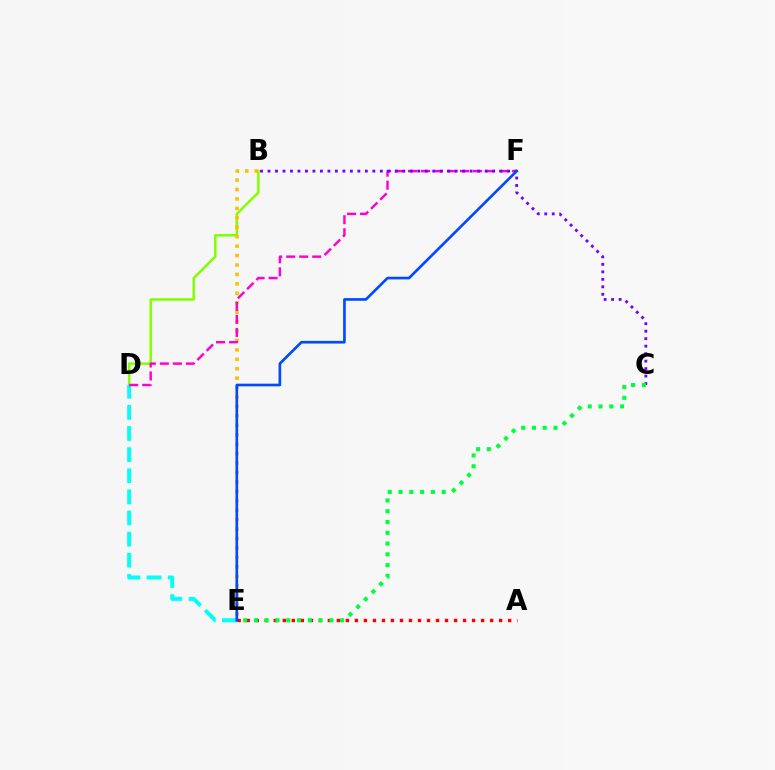{('B', 'D'): [{'color': '#84ff00', 'line_style': 'solid', 'thickness': 1.82}], ('B', 'E'): [{'color': '#ffbd00', 'line_style': 'dotted', 'thickness': 2.56}], ('D', 'E'): [{'color': '#00fff6', 'line_style': 'dashed', 'thickness': 2.87}], ('A', 'E'): [{'color': '#ff0000', 'line_style': 'dotted', 'thickness': 2.45}], ('D', 'F'): [{'color': '#ff00cf', 'line_style': 'dashed', 'thickness': 1.77}], ('B', 'C'): [{'color': '#7200ff', 'line_style': 'dotted', 'thickness': 2.03}], ('C', 'E'): [{'color': '#00ff39', 'line_style': 'dotted', 'thickness': 2.93}], ('E', 'F'): [{'color': '#004bff', 'line_style': 'solid', 'thickness': 1.92}]}